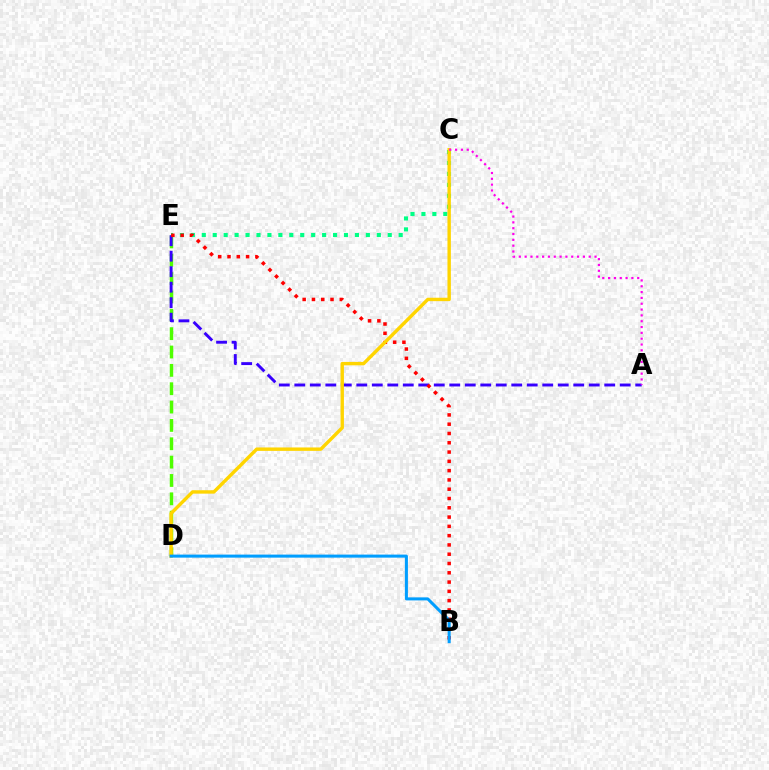{('C', 'E'): [{'color': '#00ff86', 'line_style': 'dotted', 'thickness': 2.97}], ('D', 'E'): [{'color': '#4fff00', 'line_style': 'dashed', 'thickness': 2.49}], ('A', 'E'): [{'color': '#3700ff', 'line_style': 'dashed', 'thickness': 2.11}], ('B', 'E'): [{'color': '#ff0000', 'line_style': 'dotted', 'thickness': 2.52}], ('C', 'D'): [{'color': '#ffd500', 'line_style': 'solid', 'thickness': 2.45}], ('B', 'D'): [{'color': '#009eff', 'line_style': 'solid', 'thickness': 2.18}], ('A', 'C'): [{'color': '#ff00ed', 'line_style': 'dotted', 'thickness': 1.58}]}